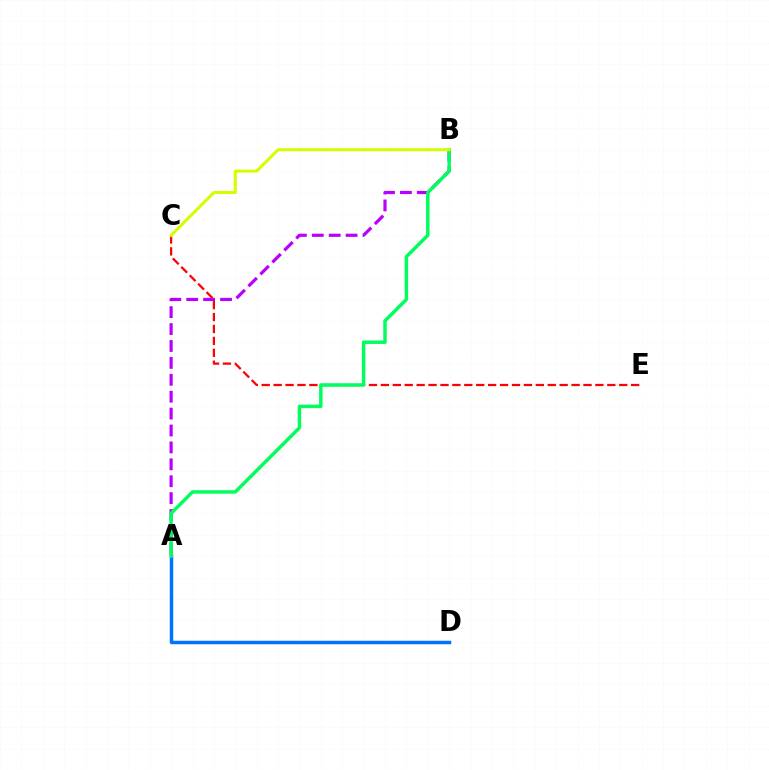{('A', 'D'): [{'color': '#0074ff', 'line_style': 'solid', 'thickness': 2.51}], ('A', 'B'): [{'color': '#b900ff', 'line_style': 'dashed', 'thickness': 2.3}, {'color': '#00ff5c', 'line_style': 'solid', 'thickness': 2.49}], ('C', 'E'): [{'color': '#ff0000', 'line_style': 'dashed', 'thickness': 1.62}], ('B', 'C'): [{'color': '#d1ff00', 'line_style': 'solid', 'thickness': 2.17}]}